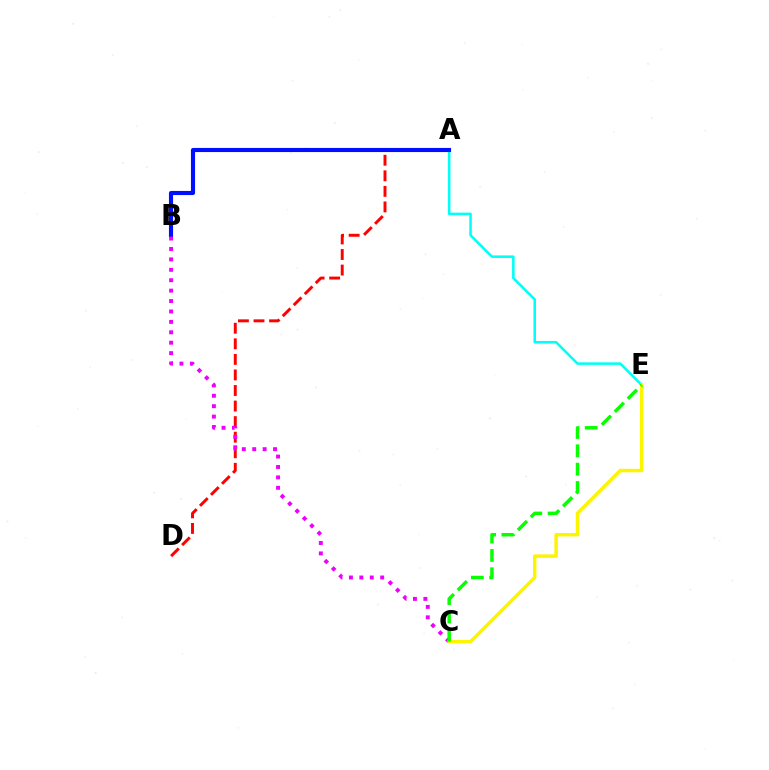{('A', 'D'): [{'color': '#ff0000', 'line_style': 'dashed', 'thickness': 2.11}], ('A', 'E'): [{'color': '#00fff6', 'line_style': 'solid', 'thickness': 1.83}], ('A', 'B'): [{'color': '#0010ff', 'line_style': 'solid', 'thickness': 2.96}], ('B', 'C'): [{'color': '#ee00ff', 'line_style': 'dotted', 'thickness': 2.83}], ('C', 'E'): [{'color': '#fcf500', 'line_style': 'solid', 'thickness': 2.5}, {'color': '#08ff00', 'line_style': 'dashed', 'thickness': 2.49}]}